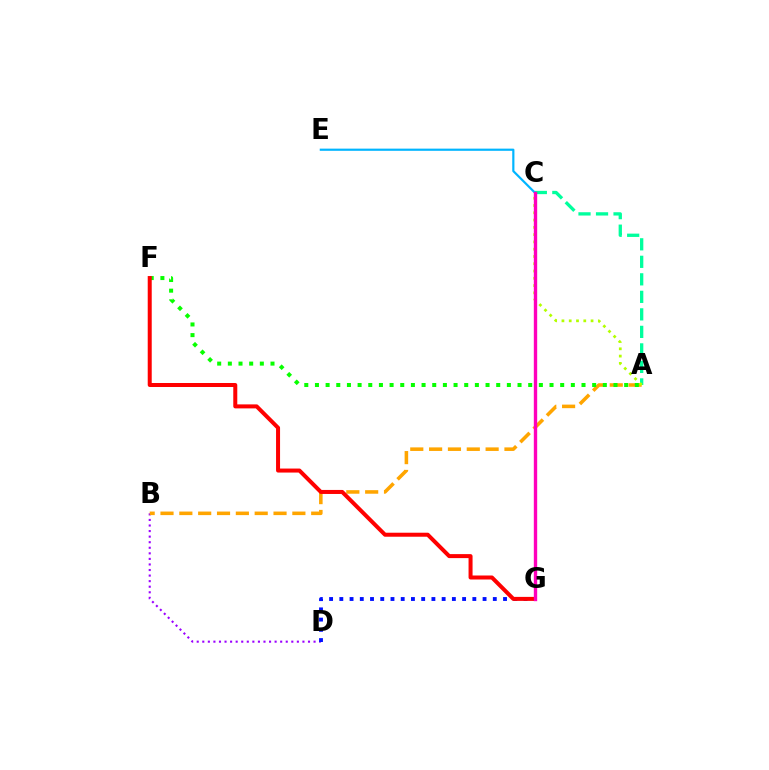{('B', 'D'): [{'color': '#9b00ff', 'line_style': 'dotted', 'thickness': 1.51}], ('A', 'C'): [{'color': '#00ff9d', 'line_style': 'dashed', 'thickness': 2.38}, {'color': '#b3ff00', 'line_style': 'dotted', 'thickness': 1.98}], ('A', 'B'): [{'color': '#ffa500', 'line_style': 'dashed', 'thickness': 2.56}], ('D', 'G'): [{'color': '#0010ff', 'line_style': 'dotted', 'thickness': 2.78}], ('A', 'F'): [{'color': '#08ff00', 'line_style': 'dotted', 'thickness': 2.9}], ('C', 'E'): [{'color': '#00b5ff', 'line_style': 'solid', 'thickness': 1.57}], ('F', 'G'): [{'color': '#ff0000', 'line_style': 'solid', 'thickness': 2.88}], ('C', 'G'): [{'color': '#ff00bd', 'line_style': 'solid', 'thickness': 2.42}]}